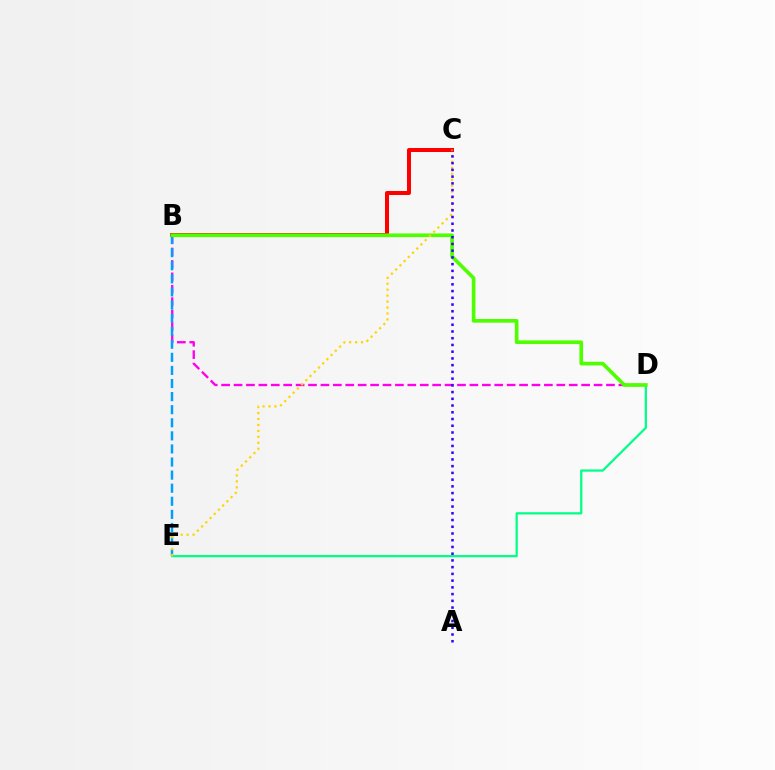{('D', 'E'): [{'color': '#00ff86', 'line_style': 'solid', 'thickness': 1.62}], ('B', 'C'): [{'color': '#ff0000', 'line_style': 'solid', 'thickness': 2.89}], ('B', 'D'): [{'color': '#ff00ed', 'line_style': 'dashed', 'thickness': 1.69}, {'color': '#4fff00', 'line_style': 'solid', 'thickness': 2.63}], ('B', 'E'): [{'color': '#009eff', 'line_style': 'dashed', 'thickness': 1.78}], ('C', 'E'): [{'color': '#ffd500', 'line_style': 'dotted', 'thickness': 1.62}], ('A', 'C'): [{'color': '#3700ff', 'line_style': 'dotted', 'thickness': 1.83}]}